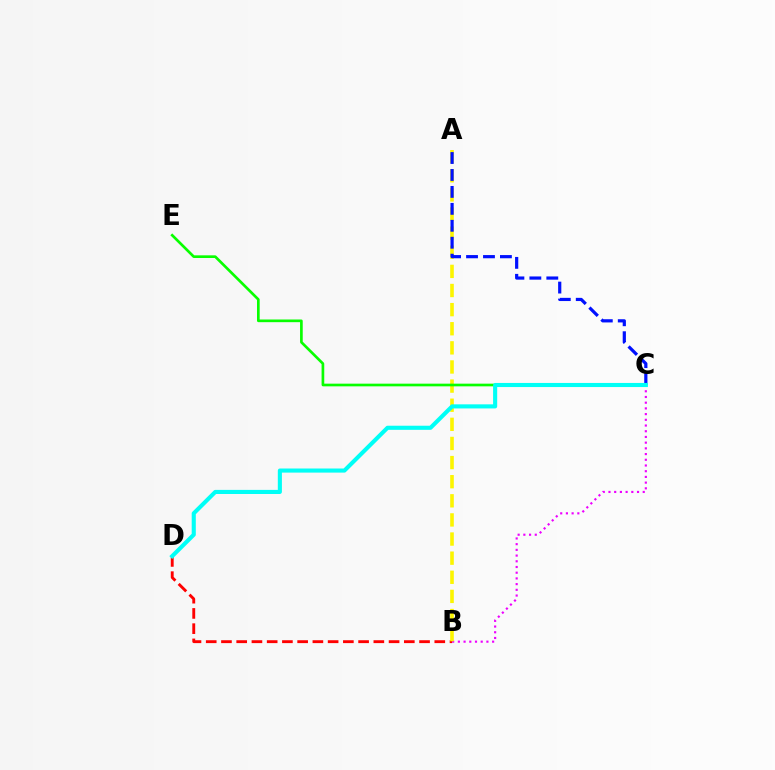{('B', 'C'): [{'color': '#ee00ff', 'line_style': 'dotted', 'thickness': 1.55}], ('B', 'D'): [{'color': '#ff0000', 'line_style': 'dashed', 'thickness': 2.07}], ('A', 'B'): [{'color': '#fcf500', 'line_style': 'dashed', 'thickness': 2.6}], ('A', 'C'): [{'color': '#0010ff', 'line_style': 'dashed', 'thickness': 2.3}], ('C', 'E'): [{'color': '#08ff00', 'line_style': 'solid', 'thickness': 1.93}], ('C', 'D'): [{'color': '#00fff6', 'line_style': 'solid', 'thickness': 2.95}]}